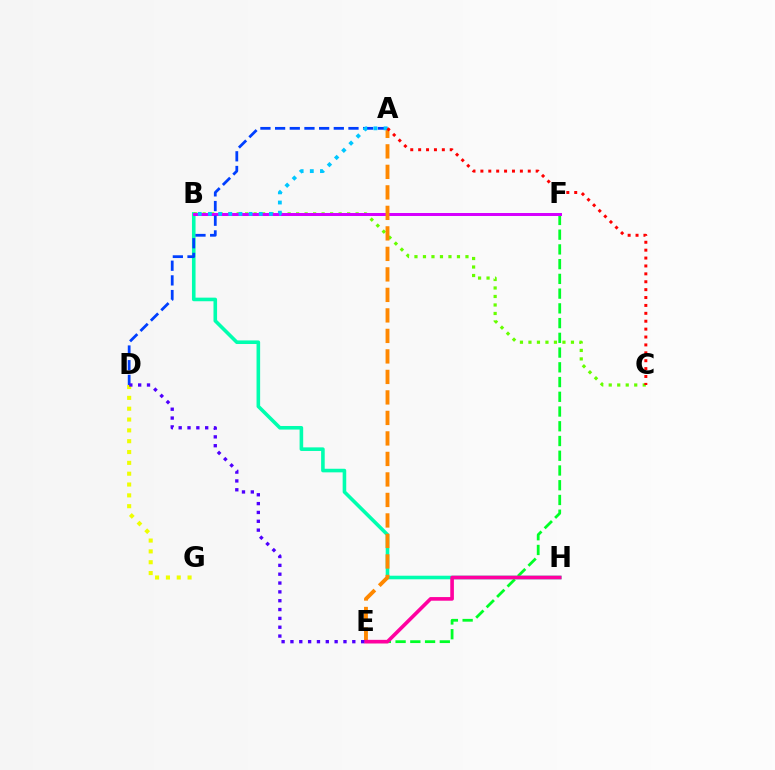{('B', 'H'): [{'color': '#00ffaf', 'line_style': 'solid', 'thickness': 2.58}], ('B', 'C'): [{'color': '#66ff00', 'line_style': 'dotted', 'thickness': 2.31}], ('E', 'F'): [{'color': '#00ff27', 'line_style': 'dashed', 'thickness': 2.0}], ('B', 'F'): [{'color': '#d600ff', 'line_style': 'solid', 'thickness': 2.15}], ('A', 'E'): [{'color': '#ff8800', 'line_style': 'dashed', 'thickness': 2.79}], ('A', 'D'): [{'color': '#003fff', 'line_style': 'dashed', 'thickness': 1.99}], ('D', 'G'): [{'color': '#eeff00', 'line_style': 'dotted', 'thickness': 2.94}], ('A', 'B'): [{'color': '#00c7ff', 'line_style': 'dotted', 'thickness': 2.76}], ('E', 'H'): [{'color': '#ff00a0', 'line_style': 'solid', 'thickness': 2.61}], ('A', 'C'): [{'color': '#ff0000', 'line_style': 'dotted', 'thickness': 2.15}], ('D', 'E'): [{'color': '#4f00ff', 'line_style': 'dotted', 'thickness': 2.4}]}